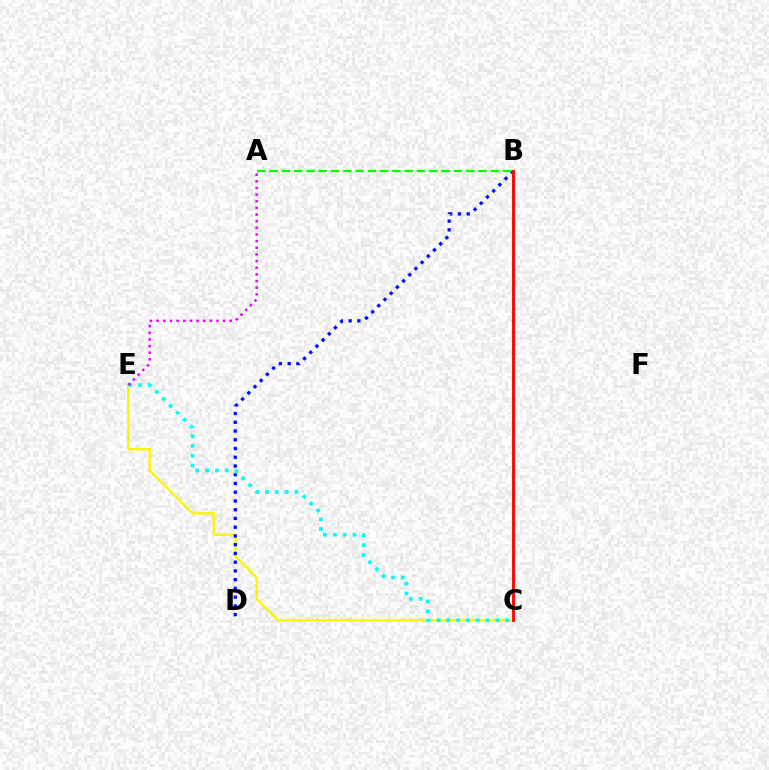{('C', 'E'): [{'color': '#fcf500', 'line_style': 'solid', 'thickness': 1.7}, {'color': '#00fff6', 'line_style': 'dotted', 'thickness': 2.67}], ('B', 'D'): [{'color': '#0010ff', 'line_style': 'dotted', 'thickness': 2.38}], ('A', 'B'): [{'color': '#08ff00', 'line_style': 'dashed', 'thickness': 1.67}], ('B', 'C'): [{'color': '#ff0000', 'line_style': 'solid', 'thickness': 2.05}], ('A', 'E'): [{'color': '#ee00ff', 'line_style': 'dotted', 'thickness': 1.81}]}